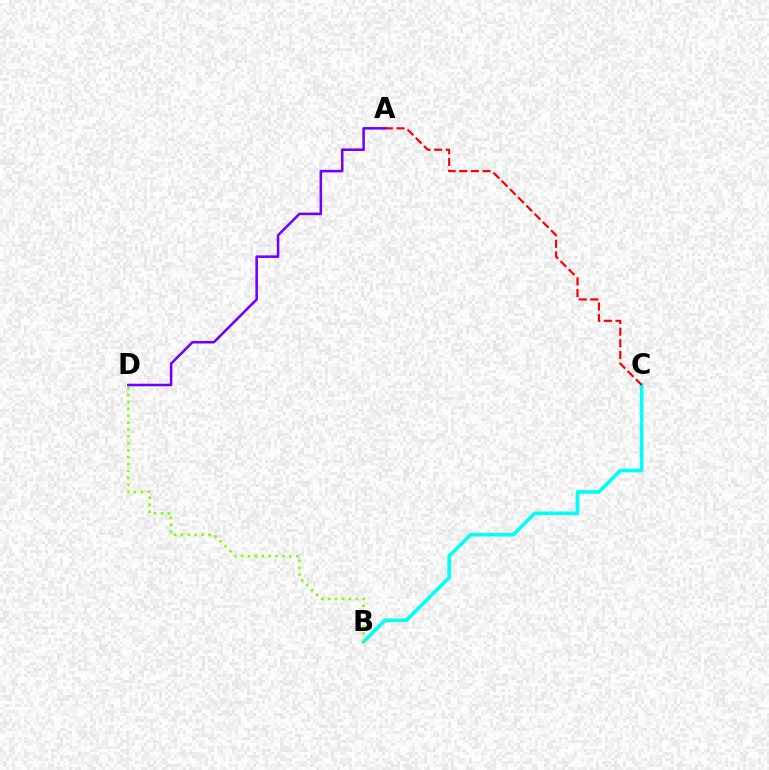{('B', 'C'): [{'color': '#00fff6', 'line_style': 'solid', 'thickness': 2.61}], ('A', 'C'): [{'color': '#ff0000', 'line_style': 'dashed', 'thickness': 1.58}], ('A', 'D'): [{'color': '#7200ff', 'line_style': 'solid', 'thickness': 1.84}], ('B', 'D'): [{'color': '#84ff00', 'line_style': 'dotted', 'thickness': 1.88}]}